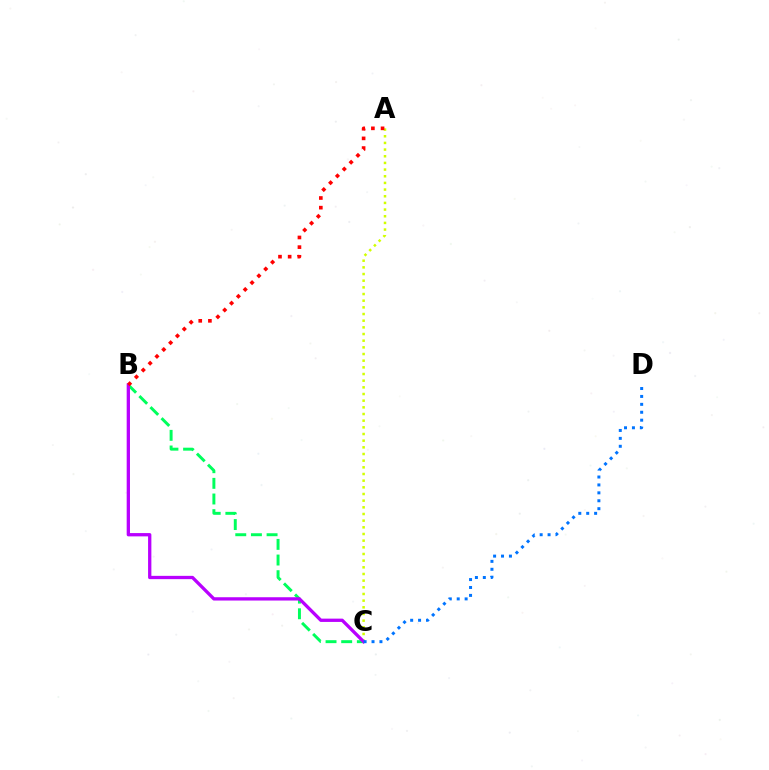{('B', 'C'): [{'color': '#00ff5c', 'line_style': 'dashed', 'thickness': 2.13}, {'color': '#b900ff', 'line_style': 'solid', 'thickness': 2.37}], ('A', 'C'): [{'color': '#d1ff00', 'line_style': 'dotted', 'thickness': 1.81}], ('C', 'D'): [{'color': '#0074ff', 'line_style': 'dotted', 'thickness': 2.15}], ('A', 'B'): [{'color': '#ff0000', 'line_style': 'dotted', 'thickness': 2.63}]}